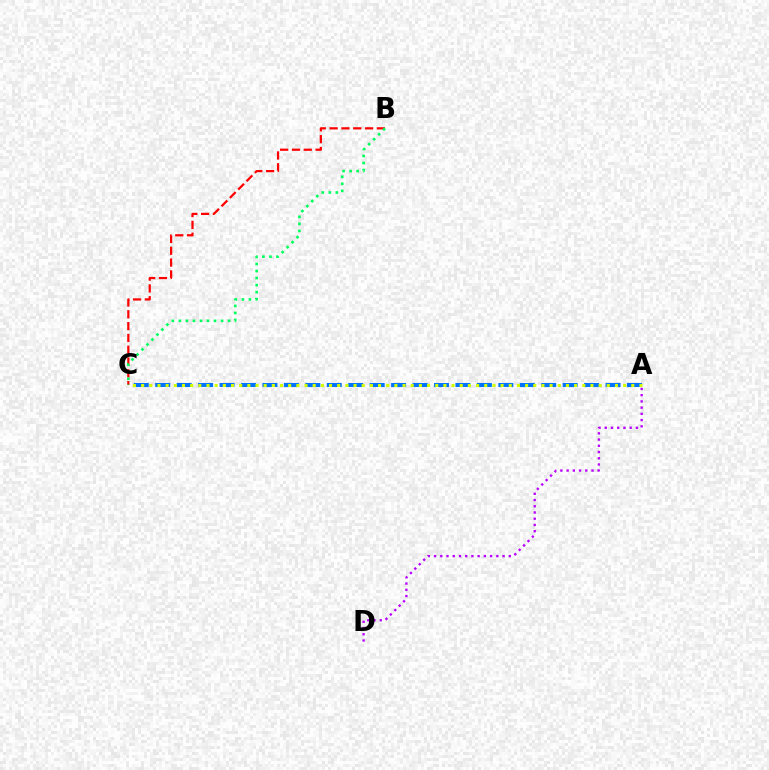{('A', 'D'): [{'color': '#b900ff', 'line_style': 'dotted', 'thickness': 1.69}], ('B', 'C'): [{'color': '#ff0000', 'line_style': 'dashed', 'thickness': 1.6}, {'color': '#00ff5c', 'line_style': 'dotted', 'thickness': 1.91}], ('A', 'C'): [{'color': '#0074ff', 'line_style': 'dashed', 'thickness': 2.91}, {'color': '#d1ff00', 'line_style': 'dotted', 'thickness': 2.22}]}